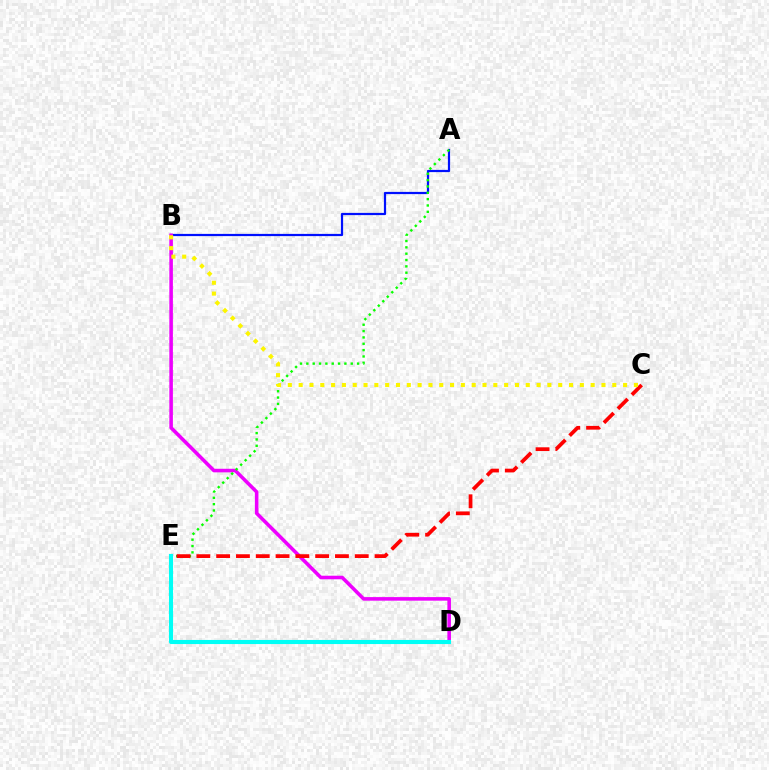{('A', 'B'): [{'color': '#0010ff', 'line_style': 'solid', 'thickness': 1.6}], ('B', 'D'): [{'color': '#ee00ff', 'line_style': 'solid', 'thickness': 2.57}], ('A', 'E'): [{'color': '#08ff00', 'line_style': 'dotted', 'thickness': 1.72}], ('C', 'E'): [{'color': '#ff0000', 'line_style': 'dashed', 'thickness': 2.69}], ('B', 'C'): [{'color': '#fcf500', 'line_style': 'dotted', 'thickness': 2.94}], ('D', 'E'): [{'color': '#00fff6', 'line_style': 'solid', 'thickness': 2.95}]}